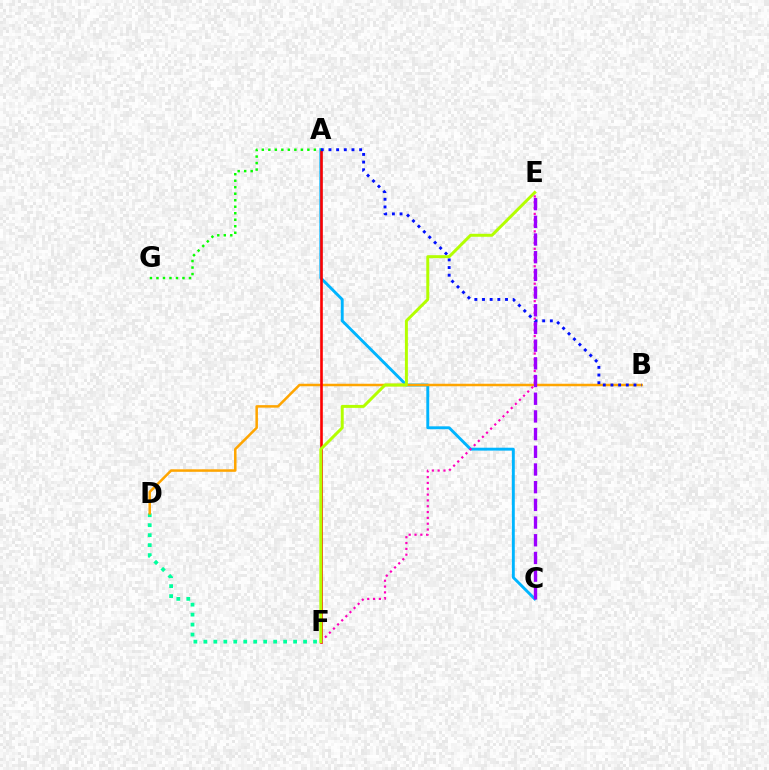{('D', 'F'): [{'color': '#00ff9d', 'line_style': 'dotted', 'thickness': 2.71}], ('A', 'C'): [{'color': '#00b5ff', 'line_style': 'solid', 'thickness': 2.09}], ('B', 'D'): [{'color': '#ffa500', 'line_style': 'solid', 'thickness': 1.81}], ('A', 'F'): [{'color': '#ff0000', 'line_style': 'solid', 'thickness': 1.89}], ('E', 'F'): [{'color': '#ff00bd', 'line_style': 'dotted', 'thickness': 1.58}, {'color': '#b3ff00', 'line_style': 'solid', 'thickness': 2.14}], ('A', 'B'): [{'color': '#0010ff', 'line_style': 'dotted', 'thickness': 2.08}], ('A', 'G'): [{'color': '#08ff00', 'line_style': 'dotted', 'thickness': 1.77}], ('C', 'E'): [{'color': '#9b00ff', 'line_style': 'dashed', 'thickness': 2.4}]}